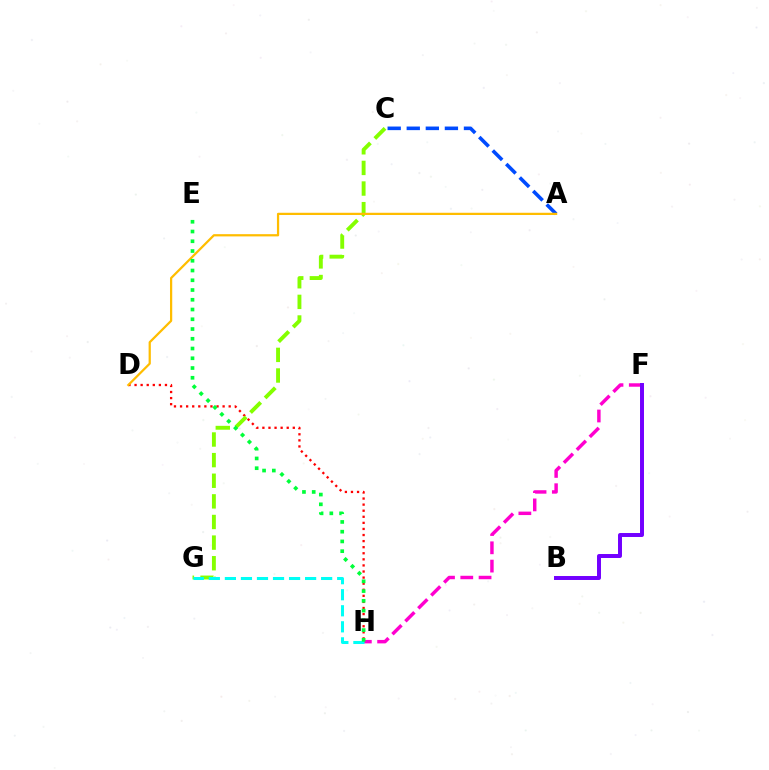{('D', 'H'): [{'color': '#ff0000', 'line_style': 'dotted', 'thickness': 1.65}], ('A', 'C'): [{'color': '#004bff', 'line_style': 'dashed', 'thickness': 2.59}], ('F', 'H'): [{'color': '#ff00cf', 'line_style': 'dashed', 'thickness': 2.48}], ('C', 'G'): [{'color': '#84ff00', 'line_style': 'dashed', 'thickness': 2.8}], ('B', 'F'): [{'color': '#7200ff', 'line_style': 'solid', 'thickness': 2.86}], ('A', 'D'): [{'color': '#ffbd00', 'line_style': 'solid', 'thickness': 1.61}], ('G', 'H'): [{'color': '#00fff6', 'line_style': 'dashed', 'thickness': 2.18}], ('E', 'H'): [{'color': '#00ff39', 'line_style': 'dotted', 'thickness': 2.65}]}